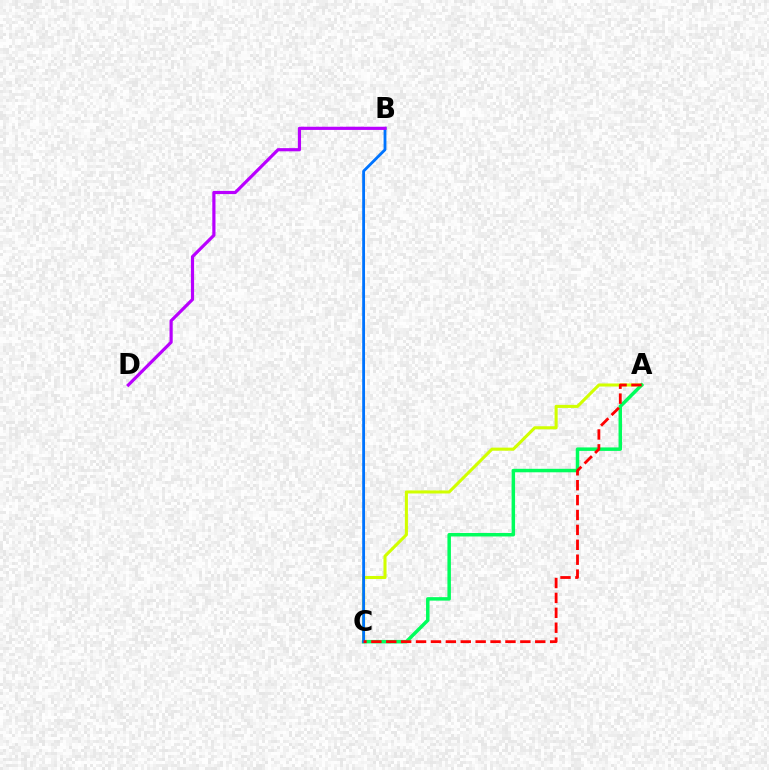{('A', 'C'): [{'color': '#d1ff00', 'line_style': 'solid', 'thickness': 2.2}, {'color': '#00ff5c', 'line_style': 'solid', 'thickness': 2.51}, {'color': '#ff0000', 'line_style': 'dashed', 'thickness': 2.02}], ('B', 'C'): [{'color': '#0074ff', 'line_style': 'solid', 'thickness': 2.03}], ('B', 'D'): [{'color': '#b900ff', 'line_style': 'solid', 'thickness': 2.29}]}